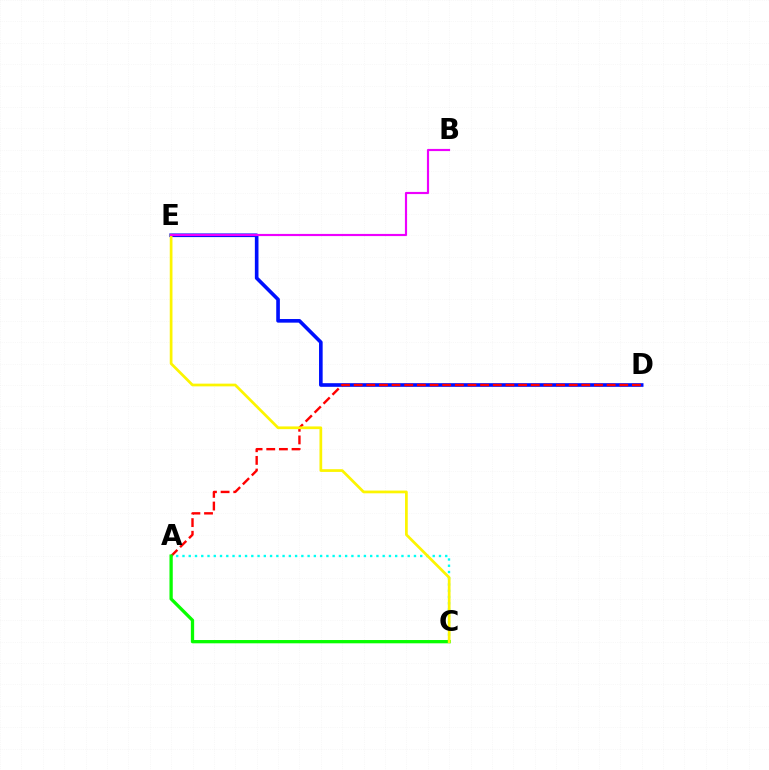{('A', 'C'): [{'color': '#00fff6', 'line_style': 'dotted', 'thickness': 1.7}, {'color': '#08ff00', 'line_style': 'solid', 'thickness': 2.37}], ('D', 'E'): [{'color': '#0010ff', 'line_style': 'solid', 'thickness': 2.61}], ('A', 'D'): [{'color': '#ff0000', 'line_style': 'dashed', 'thickness': 1.72}], ('C', 'E'): [{'color': '#fcf500', 'line_style': 'solid', 'thickness': 1.96}], ('B', 'E'): [{'color': '#ee00ff', 'line_style': 'solid', 'thickness': 1.56}]}